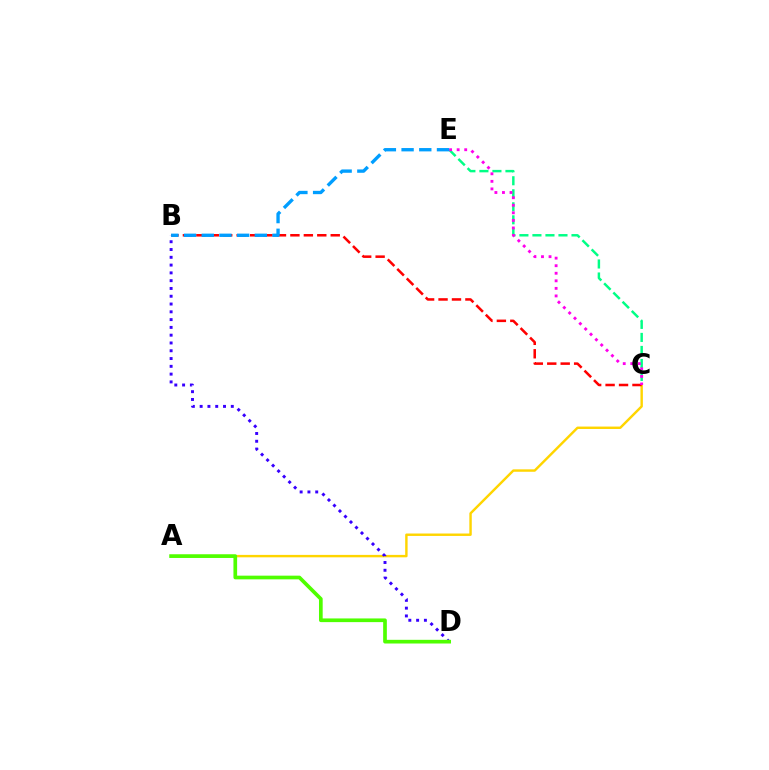{('C', 'E'): [{'color': '#00ff86', 'line_style': 'dashed', 'thickness': 1.77}, {'color': '#ff00ed', 'line_style': 'dotted', 'thickness': 2.05}], ('A', 'C'): [{'color': '#ffd500', 'line_style': 'solid', 'thickness': 1.74}], ('B', 'D'): [{'color': '#3700ff', 'line_style': 'dotted', 'thickness': 2.12}], ('B', 'C'): [{'color': '#ff0000', 'line_style': 'dashed', 'thickness': 1.83}], ('A', 'D'): [{'color': '#4fff00', 'line_style': 'solid', 'thickness': 2.65}], ('B', 'E'): [{'color': '#009eff', 'line_style': 'dashed', 'thickness': 2.4}]}